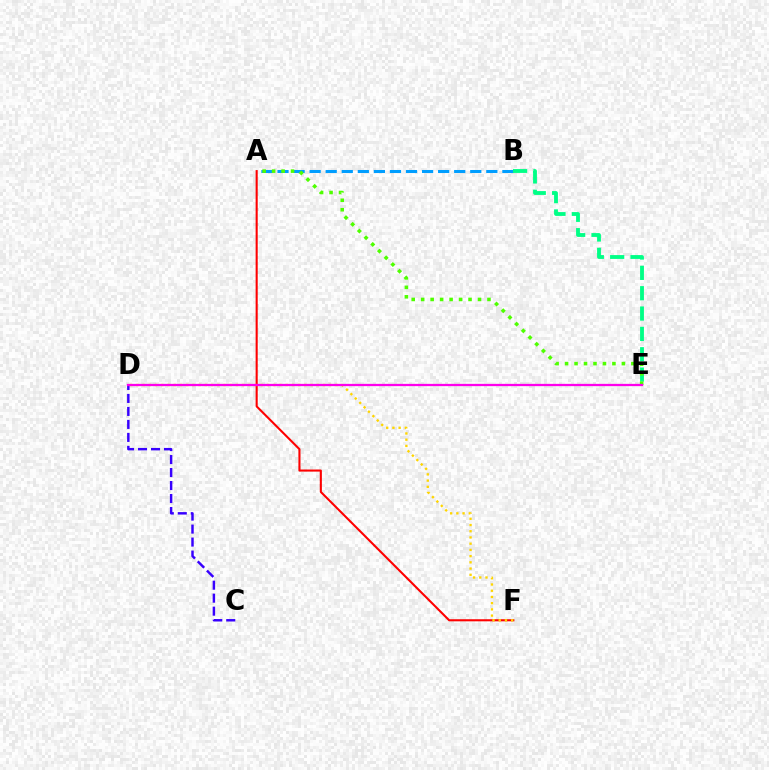{('A', 'B'): [{'color': '#009eff', 'line_style': 'dashed', 'thickness': 2.18}], ('A', 'F'): [{'color': '#ff0000', 'line_style': 'solid', 'thickness': 1.5}], ('B', 'E'): [{'color': '#00ff86', 'line_style': 'dashed', 'thickness': 2.76}], ('A', 'E'): [{'color': '#4fff00', 'line_style': 'dotted', 'thickness': 2.57}], ('C', 'D'): [{'color': '#3700ff', 'line_style': 'dashed', 'thickness': 1.76}], ('D', 'F'): [{'color': '#ffd500', 'line_style': 'dotted', 'thickness': 1.69}], ('D', 'E'): [{'color': '#ff00ed', 'line_style': 'solid', 'thickness': 1.64}]}